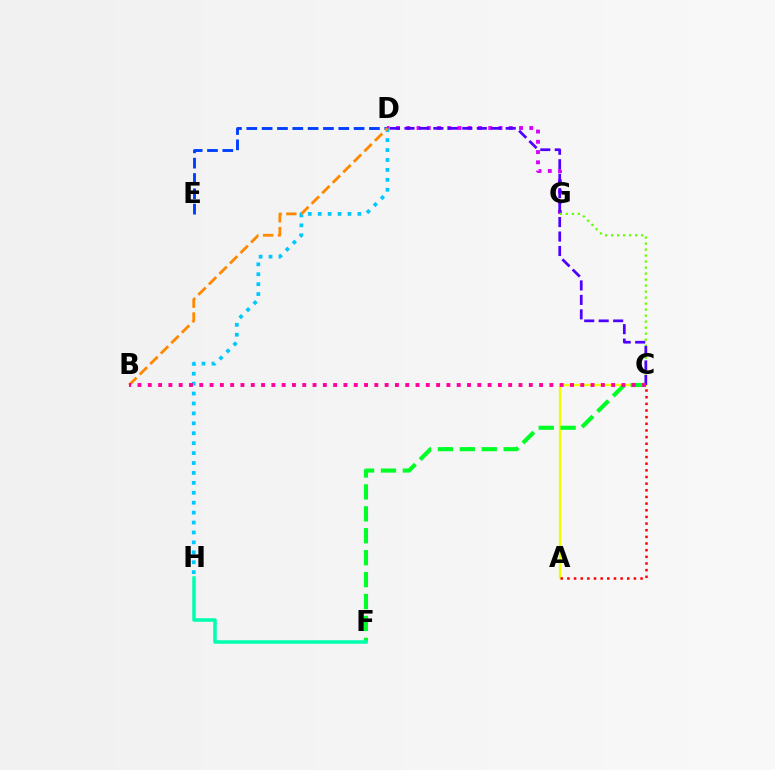{('A', 'C'): [{'color': '#eeff00', 'line_style': 'solid', 'thickness': 1.68}, {'color': '#ff0000', 'line_style': 'dotted', 'thickness': 1.81}], ('D', 'E'): [{'color': '#003fff', 'line_style': 'dashed', 'thickness': 2.08}], ('D', 'G'): [{'color': '#d600ff', 'line_style': 'dotted', 'thickness': 2.79}], ('D', 'H'): [{'color': '#00c7ff', 'line_style': 'dotted', 'thickness': 2.7}], ('C', 'F'): [{'color': '#00ff27', 'line_style': 'dashed', 'thickness': 2.98}], ('C', 'G'): [{'color': '#66ff00', 'line_style': 'dotted', 'thickness': 1.63}], ('B', 'D'): [{'color': '#ff8800', 'line_style': 'dashed', 'thickness': 2.02}], ('C', 'D'): [{'color': '#4f00ff', 'line_style': 'dashed', 'thickness': 1.96}], ('B', 'C'): [{'color': '#ff00a0', 'line_style': 'dotted', 'thickness': 2.8}], ('F', 'H'): [{'color': '#00ffaf', 'line_style': 'solid', 'thickness': 2.53}]}